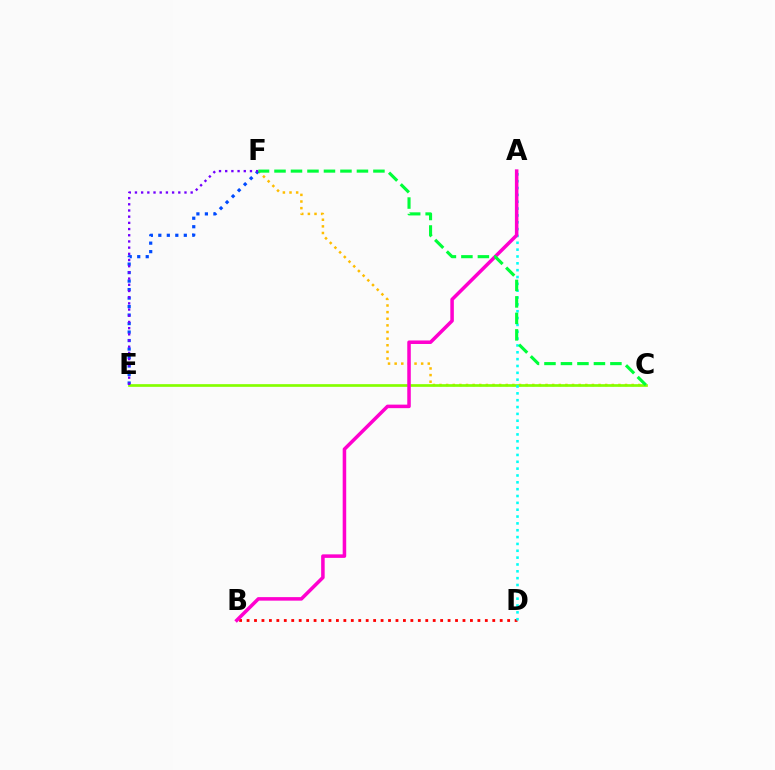{('C', 'F'): [{'color': '#ffbd00', 'line_style': 'dotted', 'thickness': 1.8}, {'color': '#00ff39', 'line_style': 'dashed', 'thickness': 2.24}], ('E', 'F'): [{'color': '#004bff', 'line_style': 'dotted', 'thickness': 2.31}, {'color': '#7200ff', 'line_style': 'dotted', 'thickness': 1.68}], ('C', 'E'): [{'color': '#84ff00', 'line_style': 'solid', 'thickness': 1.94}], ('B', 'D'): [{'color': '#ff0000', 'line_style': 'dotted', 'thickness': 2.02}], ('A', 'D'): [{'color': '#00fff6', 'line_style': 'dotted', 'thickness': 1.86}], ('A', 'B'): [{'color': '#ff00cf', 'line_style': 'solid', 'thickness': 2.54}]}